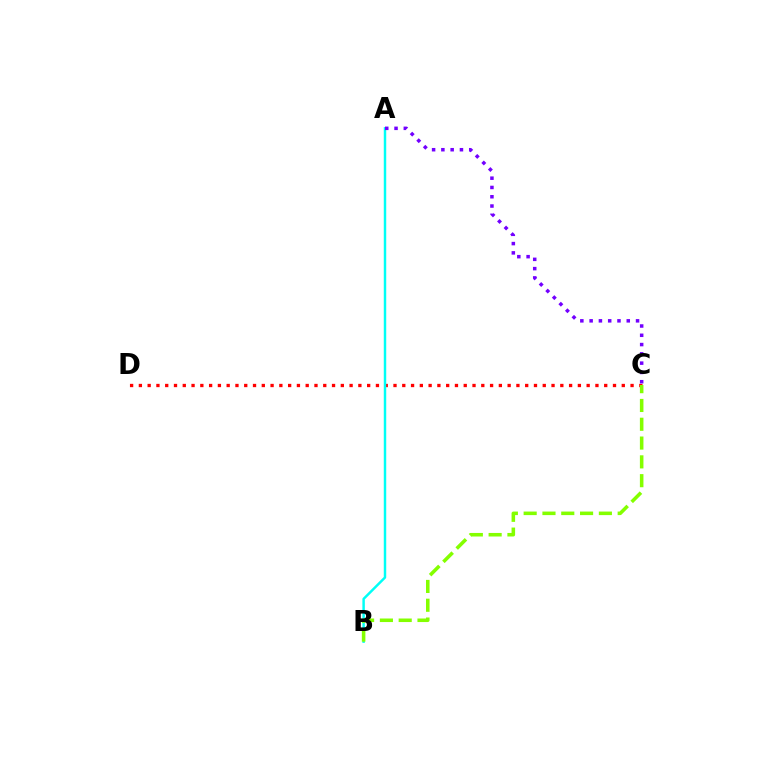{('C', 'D'): [{'color': '#ff0000', 'line_style': 'dotted', 'thickness': 2.39}], ('A', 'B'): [{'color': '#00fff6', 'line_style': 'solid', 'thickness': 1.77}], ('A', 'C'): [{'color': '#7200ff', 'line_style': 'dotted', 'thickness': 2.52}], ('B', 'C'): [{'color': '#84ff00', 'line_style': 'dashed', 'thickness': 2.55}]}